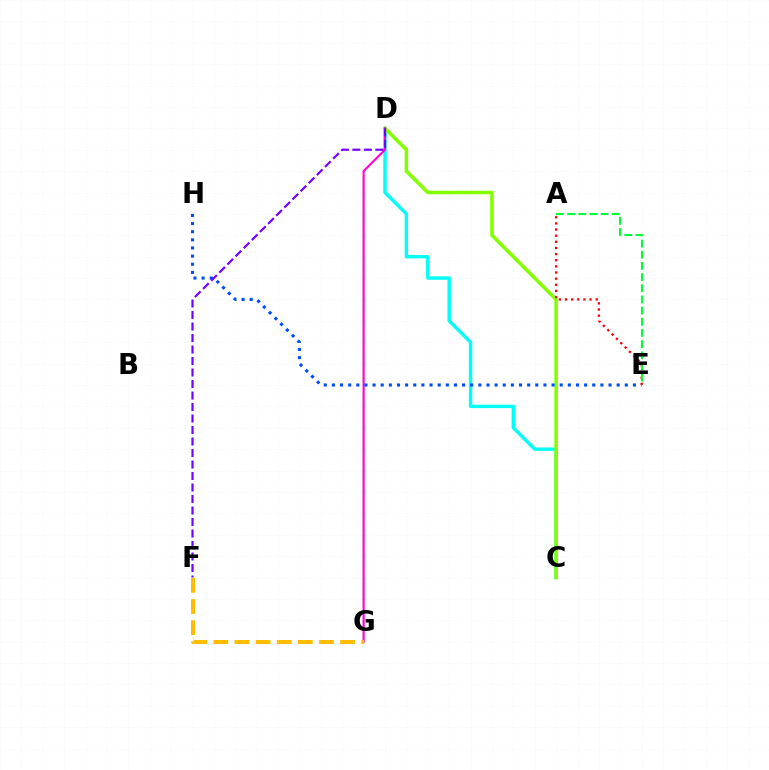{('C', 'D'): [{'color': '#00fff6', 'line_style': 'solid', 'thickness': 2.45}, {'color': '#84ff00', 'line_style': 'solid', 'thickness': 2.54}], ('A', 'E'): [{'color': '#ff0000', 'line_style': 'dotted', 'thickness': 1.67}, {'color': '#00ff39', 'line_style': 'dashed', 'thickness': 1.52}], ('D', 'G'): [{'color': '#ff00cf', 'line_style': 'solid', 'thickness': 1.53}], ('E', 'H'): [{'color': '#004bff', 'line_style': 'dotted', 'thickness': 2.21}], ('F', 'G'): [{'color': '#ffbd00', 'line_style': 'dashed', 'thickness': 2.87}], ('D', 'F'): [{'color': '#7200ff', 'line_style': 'dashed', 'thickness': 1.56}]}